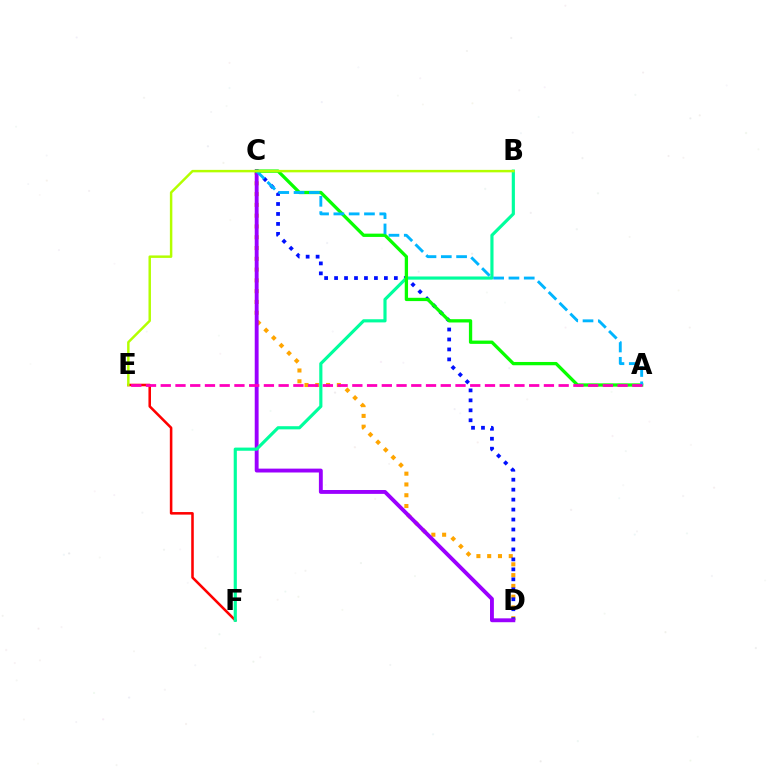{('E', 'F'): [{'color': '#ff0000', 'line_style': 'solid', 'thickness': 1.84}], ('C', 'D'): [{'color': '#ffa500', 'line_style': 'dotted', 'thickness': 2.93}, {'color': '#0010ff', 'line_style': 'dotted', 'thickness': 2.71}, {'color': '#9b00ff', 'line_style': 'solid', 'thickness': 2.79}], ('B', 'F'): [{'color': '#00ff9d', 'line_style': 'solid', 'thickness': 2.27}], ('A', 'C'): [{'color': '#08ff00', 'line_style': 'solid', 'thickness': 2.37}, {'color': '#00b5ff', 'line_style': 'dashed', 'thickness': 2.08}], ('B', 'E'): [{'color': '#b3ff00', 'line_style': 'solid', 'thickness': 1.77}], ('A', 'E'): [{'color': '#ff00bd', 'line_style': 'dashed', 'thickness': 2.0}]}